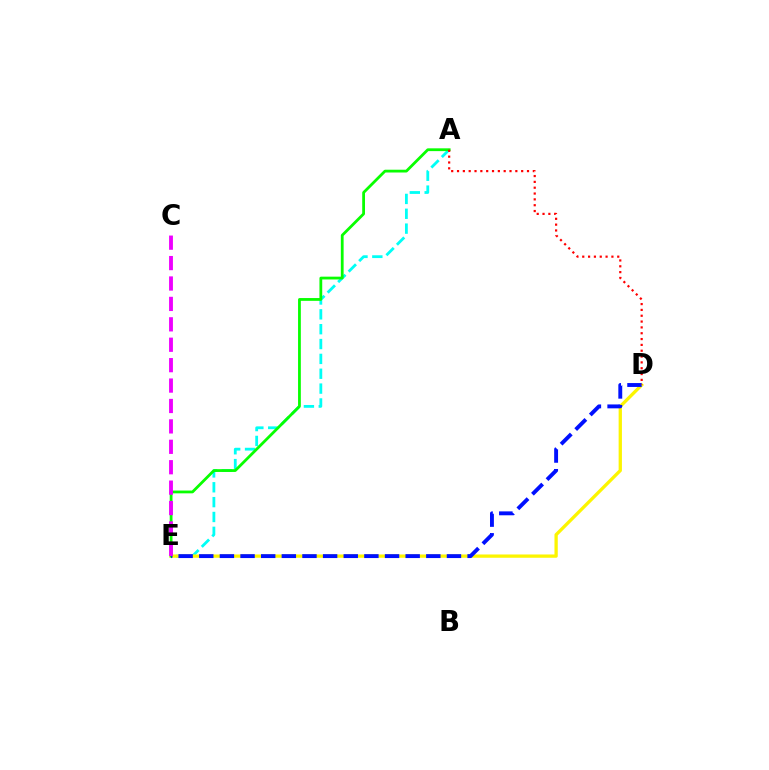{('A', 'E'): [{'color': '#00fff6', 'line_style': 'dashed', 'thickness': 2.02}, {'color': '#08ff00', 'line_style': 'solid', 'thickness': 2.01}], ('D', 'E'): [{'color': '#fcf500', 'line_style': 'solid', 'thickness': 2.37}, {'color': '#0010ff', 'line_style': 'dashed', 'thickness': 2.8}], ('A', 'D'): [{'color': '#ff0000', 'line_style': 'dotted', 'thickness': 1.58}], ('C', 'E'): [{'color': '#ee00ff', 'line_style': 'dashed', 'thickness': 2.77}]}